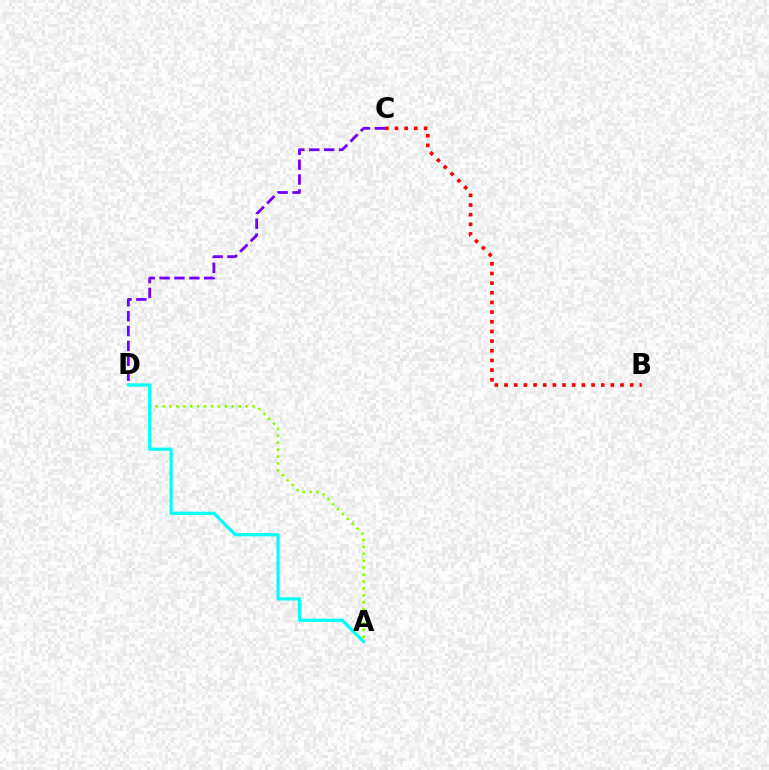{('C', 'D'): [{'color': '#7200ff', 'line_style': 'dashed', 'thickness': 2.02}], ('B', 'C'): [{'color': '#ff0000', 'line_style': 'dotted', 'thickness': 2.63}], ('A', 'D'): [{'color': '#84ff00', 'line_style': 'dotted', 'thickness': 1.88}, {'color': '#00fff6', 'line_style': 'solid', 'thickness': 2.3}]}